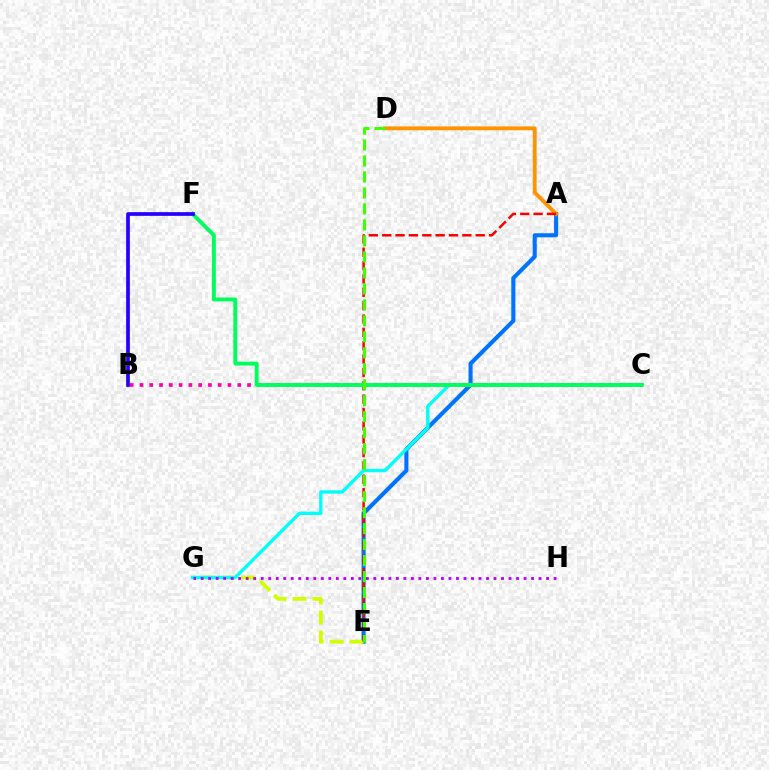{('A', 'E'): [{'color': '#0074ff', 'line_style': 'solid', 'thickness': 2.95}, {'color': '#ff0000', 'line_style': 'dashed', 'thickness': 1.81}], ('E', 'G'): [{'color': '#d1ff00', 'line_style': 'dashed', 'thickness': 2.71}], ('A', 'D'): [{'color': '#ff9400', 'line_style': 'solid', 'thickness': 2.78}], ('C', 'G'): [{'color': '#00fff6', 'line_style': 'solid', 'thickness': 2.41}], ('B', 'C'): [{'color': '#ff00ac', 'line_style': 'dotted', 'thickness': 2.66}], ('C', 'F'): [{'color': '#00ff5c', 'line_style': 'solid', 'thickness': 2.8}], ('B', 'F'): [{'color': '#2500ff', 'line_style': 'solid', 'thickness': 2.67}], ('G', 'H'): [{'color': '#b900ff', 'line_style': 'dotted', 'thickness': 2.04}], ('D', 'E'): [{'color': '#3dff00', 'line_style': 'dashed', 'thickness': 2.17}]}